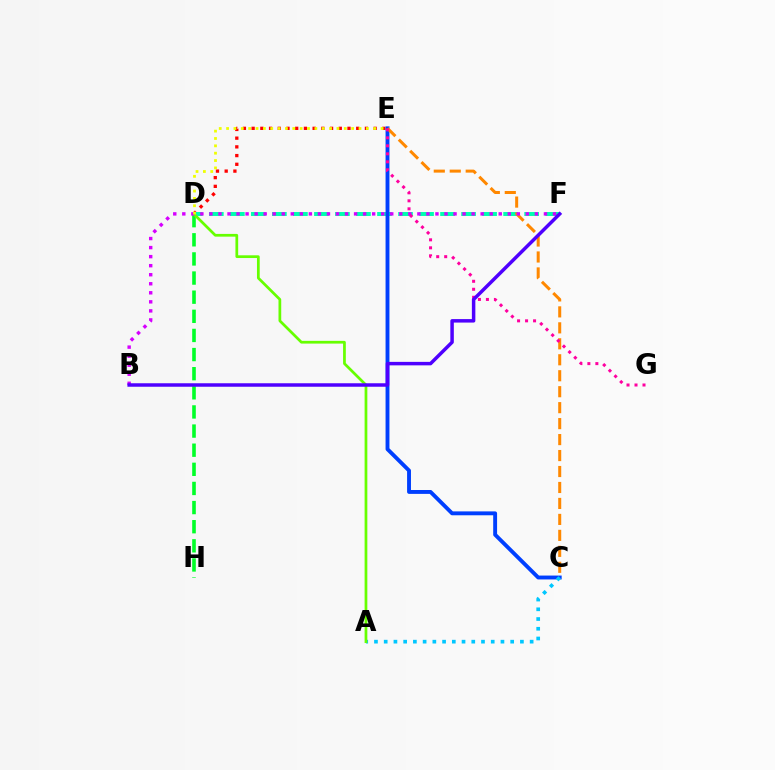{('D', 'H'): [{'color': '#00ff27', 'line_style': 'dashed', 'thickness': 2.6}], ('D', 'E'): [{'color': '#ff0000', 'line_style': 'dotted', 'thickness': 2.37}, {'color': '#eeff00', 'line_style': 'dotted', 'thickness': 2.0}], ('D', 'F'): [{'color': '#00ffaf', 'line_style': 'dashed', 'thickness': 2.86}], ('C', 'E'): [{'color': '#003fff', 'line_style': 'solid', 'thickness': 2.8}, {'color': '#ff8800', 'line_style': 'dashed', 'thickness': 2.17}], ('A', 'C'): [{'color': '#00c7ff', 'line_style': 'dotted', 'thickness': 2.64}], ('A', 'D'): [{'color': '#66ff00', 'line_style': 'solid', 'thickness': 1.97}], ('B', 'F'): [{'color': '#d600ff', 'line_style': 'dotted', 'thickness': 2.46}, {'color': '#4f00ff', 'line_style': 'solid', 'thickness': 2.51}], ('E', 'G'): [{'color': '#ff00a0', 'line_style': 'dotted', 'thickness': 2.17}]}